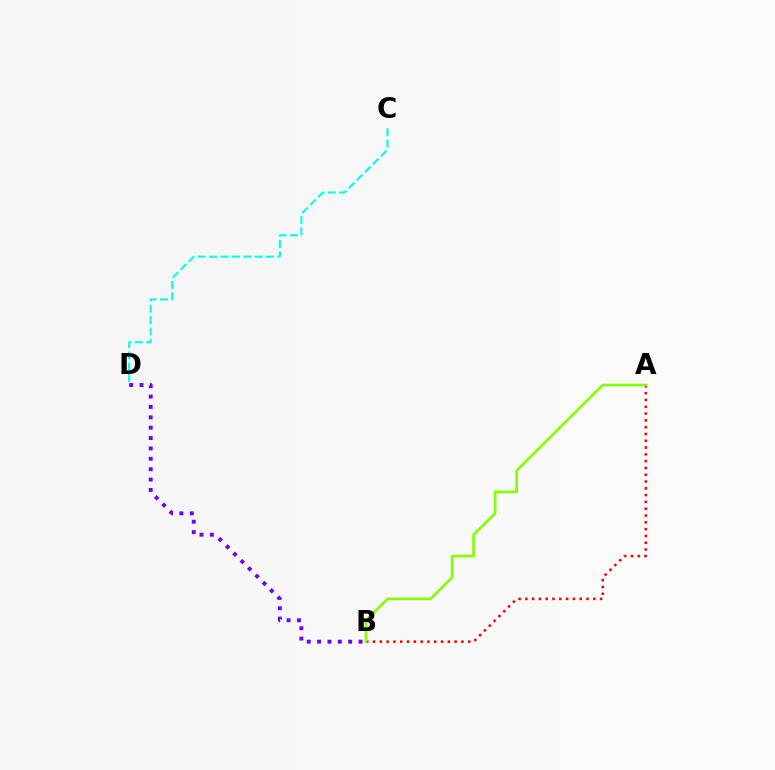{('B', 'D'): [{'color': '#7200ff', 'line_style': 'dotted', 'thickness': 2.82}], ('C', 'D'): [{'color': '#00fff6', 'line_style': 'dashed', 'thickness': 1.54}], ('A', 'B'): [{'color': '#ff0000', 'line_style': 'dotted', 'thickness': 1.85}, {'color': '#84ff00', 'line_style': 'solid', 'thickness': 1.91}]}